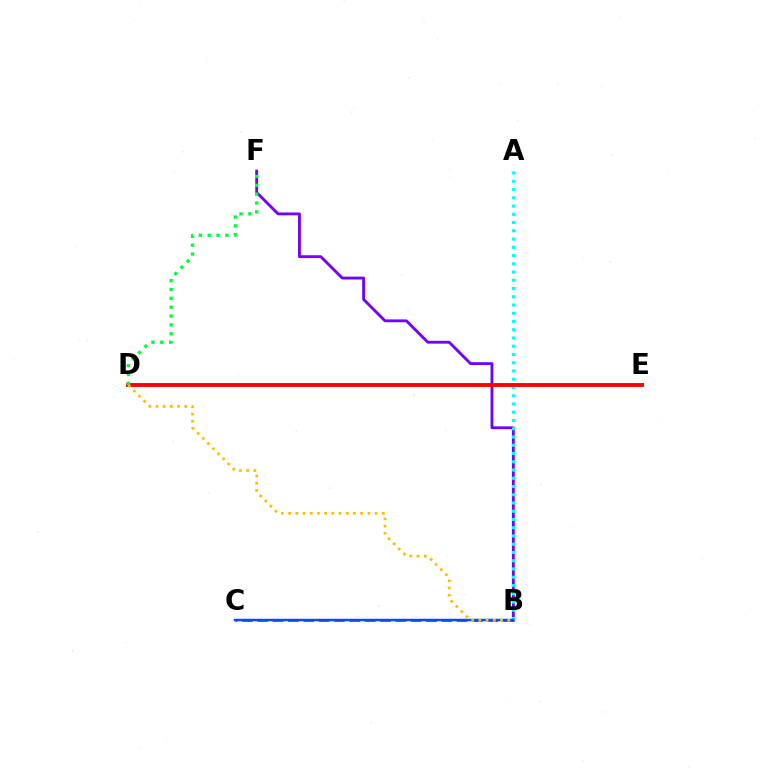{('B', 'C'): [{'color': '#ff00cf', 'line_style': 'dashed', 'thickness': 2.08}, {'color': '#84ff00', 'line_style': 'dotted', 'thickness': 1.54}, {'color': '#004bff', 'line_style': 'solid', 'thickness': 1.74}], ('B', 'F'): [{'color': '#7200ff', 'line_style': 'solid', 'thickness': 2.05}], ('A', 'B'): [{'color': '#00fff6', 'line_style': 'dotted', 'thickness': 2.24}], ('D', 'E'): [{'color': '#ff0000', 'line_style': 'solid', 'thickness': 2.8}], ('D', 'F'): [{'color': '#00ff39', 'line_style': 'dotted', 'thickness': 2.41}], ('B', 'D'): [{'color': '#ffbd00', 'line_style': 'dotted', 'thickness': 1.96}]}